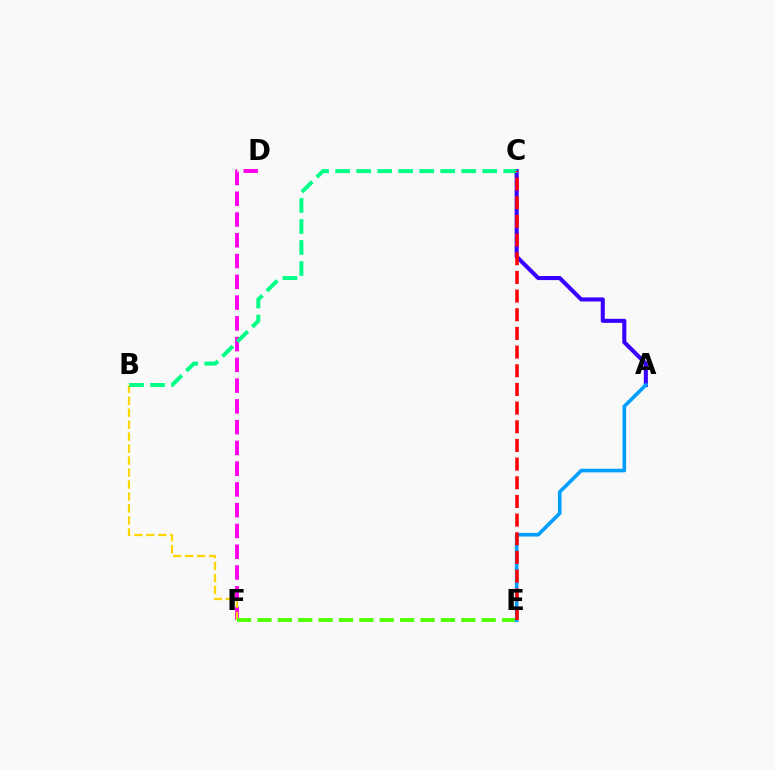{('D', 'F'): [{'color': '#ff00ed', 'line_style': 'dashed', 'thickness': 2.82}], ('B', 'F'): [{'color': '#ffd500', 'line_style': 'dashed', 'thickness': 1.63}], ('A', 'C'): [{'color': '#3700ff', 'line_style': 'solid', 'thickness': 2.92}], ('E', 'F'): [{'color': '#4fff00', 'line_style': 'dashed', 'thickness': 2.77}], ('A', 'E'): [{'color': '#009eff', 'line_style': 'solid', 'thickness': 2.6}], ('B', 'C'): [{'color': '#00ff86', 'line_style': 'dashed', 'thickness': 2.85}], ('C', 'E'): [{'color': '#ff0000', 'line_style': 'dashed', 'thickness': 2.54}]}